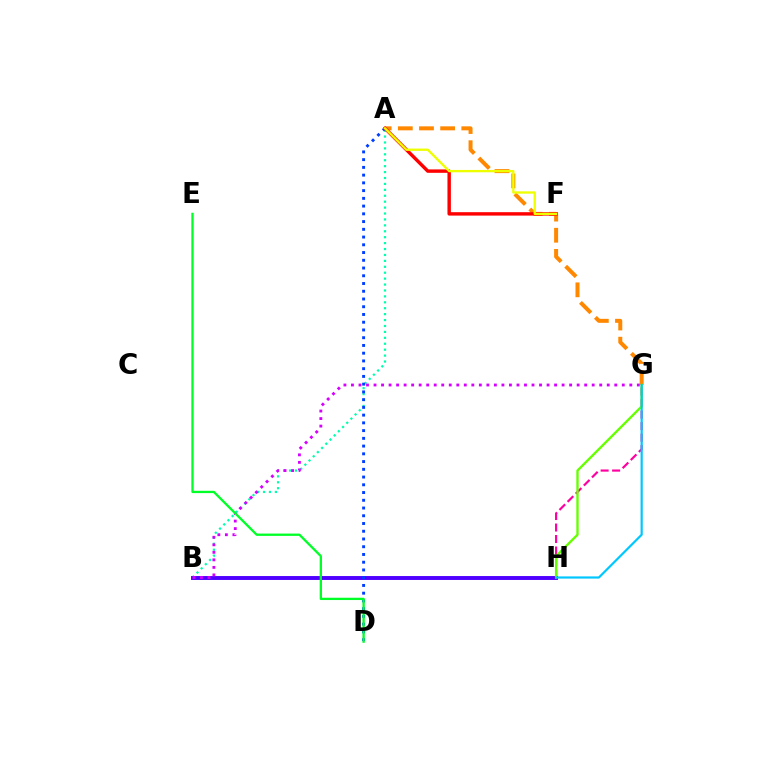{('A', 'G'): [{'color': '#ff8800', 'line_style': 'dashed', 'thickness': 2.87}], ('A', 'B'): [{'color': '#00ffaf', 'line_style': 'dotted', 'thickness': 1.61}], ('G', 'H'): [{'color': '#ff00a0', 'line_style': 'dashed', 'thickness': 1.56}, {'color': '#66ff00', 'line_style': 'solid', 'thickness': 1.7}, {'color': '#00c7ff', 'line_style': 'solid', 'thickness': 1.58}], ('B', 'H'): [{'color': '#4f00ff', 'line_style': 'solid', 'thickness': 2.82}], ('A', 'D'): [{'color': '#003fff', 'line_style': 'dotted', 'thickness': 2.1}], ('A', 'F'): [{'color': '#ff0000', 'line_style': 'solid', 'thickness': 2.46}, {'color': '#eeff00', 'line_style': 'solid', 'thickness': 1.68}], ('B', 'G'): [{'color': '#d600ff', 'line_style': 'dotted', 'thickness': 2.04}], ('D', 'E'): [{'color': '#00ff27', 'line_style': 'solid', 'thickness': 1.66}]}